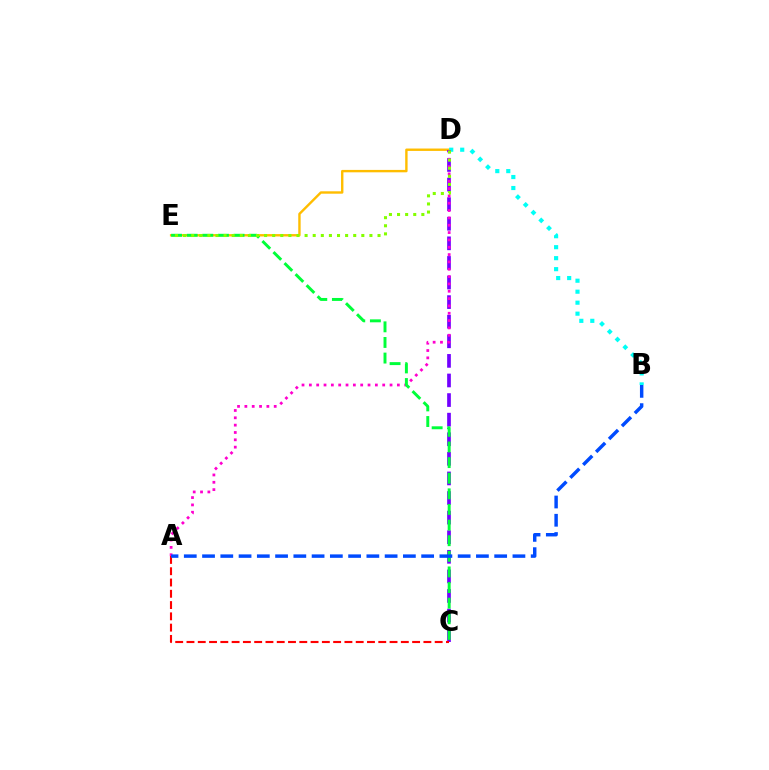{('D', 'E'): [{'color': '#ffbd00', 'line_style': 'solid', 'thickness': 1.73}, {'color': '#84ff00', 'line_style': 'dotted', 'thickness': 2.2}], ('B', 'D'): [{'color': '#00fff6', 'line_style': 'dotted', 'thickness': 2.98}], ('C', 'D'): [{'color': '#7200ff', 'line_style': 'dashed', 'thickness': 2.66}], ('A', 'D'): [{'color': '#ff00cf', 'line_style': 'dotted', 'thickness': 1.99}], ('A', 'C'): [{'color': '#ff0000', 'line_style': 'dashed', 'thickness': 1.53}], ('C', 'E'): [{'color': '#00ff39', 'line_style': 'dashed', 'thickness': 2.12}], ('A', 'B'): [{'color': '#004bff', 'line_style': 'dashed', 'thickness': 2.48}]}